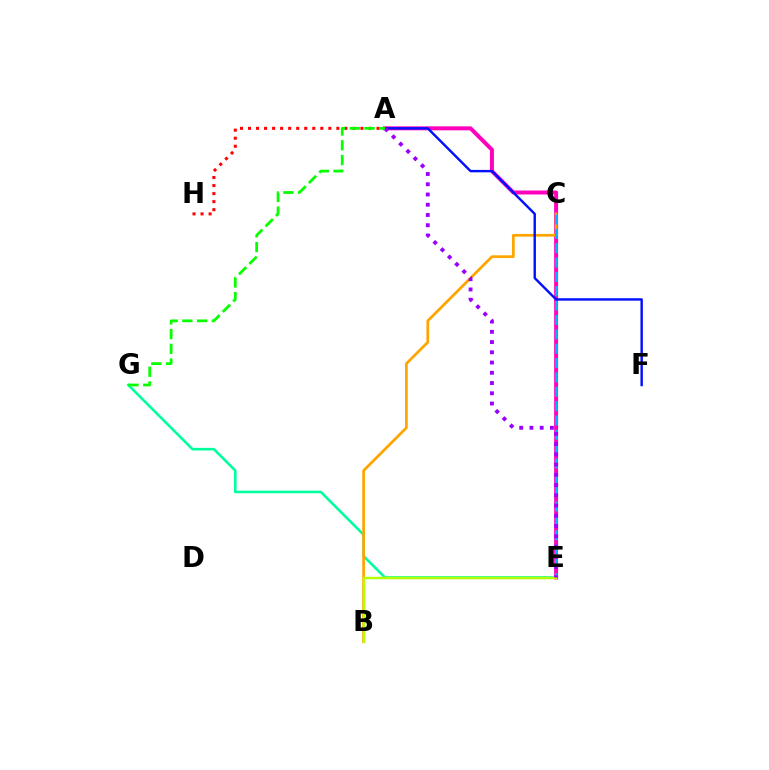{('E', 'G'): [{'color': '#00ff9d', 'line_style': 'solid', 'thickness': 1.87}], ('A', 'E'): [{'color': '#ff00bd', 'line_style': 'solid', 'thickness': 2.86}, {'color': '#9b00ff', 'line_style': 'dotted', 'thickness': 2.78}], ('B', 'C'): [{'color': '#ffa500', 'line_style': 'solid', 'thickness': 1.97}], ('A', 'H'): [{'color': '#ff0000', 'line_style': 'dotted', 'thickness': 2.18}], ('C', 'E'): [{'color': '#00b5ff', 'line_style': 'dashed', 'thickness': 1.95}], ('A', 'F'): [{'color': '#0010ff', 'line_style': 'solid', 'thickness': 1.74}], ('B', 'E'): [{'color': '#b3ff00', 'line_style': 'solid', 'thickness': 1.77}], ('A', 'G'): [{'color': '#08ff00', 'line_style': 'dashed', 'thickness': 2.0}]}